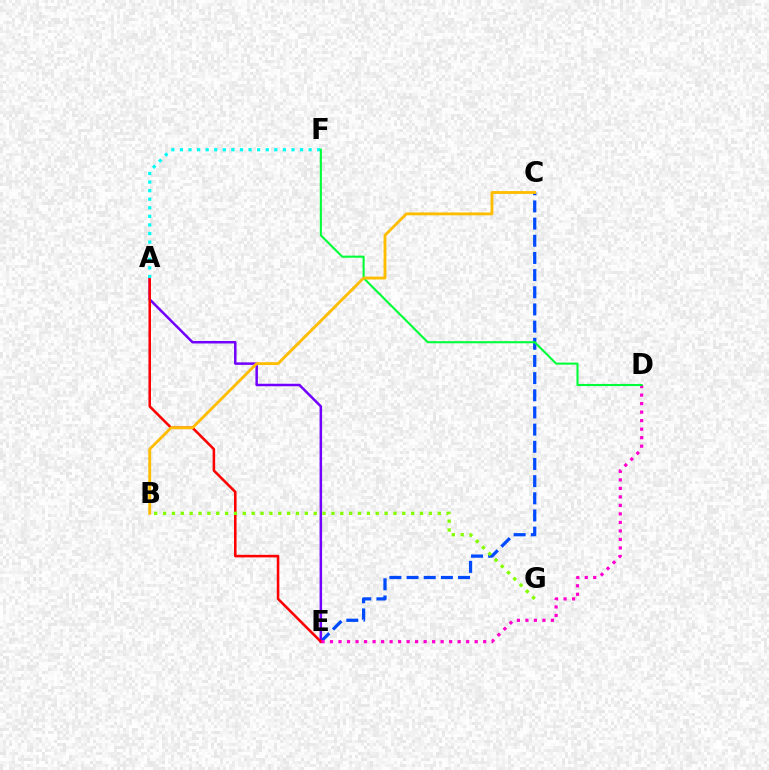{('C', 'E'): [{'color': '#004bff', 'line_style': 'dashed', 'thickness': 2.33}], ('A', 'E'): [{'color': '#7200ff', 'line_style': 'solid', 'thickness': 1.8}, {'color': '#ff0000', 'line_style': 'solid', 'thickness': 1.84}], ('A', 'F'): [{'color': '#00fff6', 'line_style': 'dotted', 'thickness': 2.33}], ('D', 'E'): [{'color': '#ff00cf', 'line_style': 'dotted', 'thickness': 2.31}], ('D', 'F'): [{'color': '#00ff39', 'line_style': 'solid', 'thickness': 1.51}], ('B', 'G'): [{'color': '#84ff00', 'line_style': 'dotted', 'thickness': 2.41}], ('B', 'C'): [{'color': '#ffbd00', 'line_style': 'solid', 'thickness': 2.05}]}